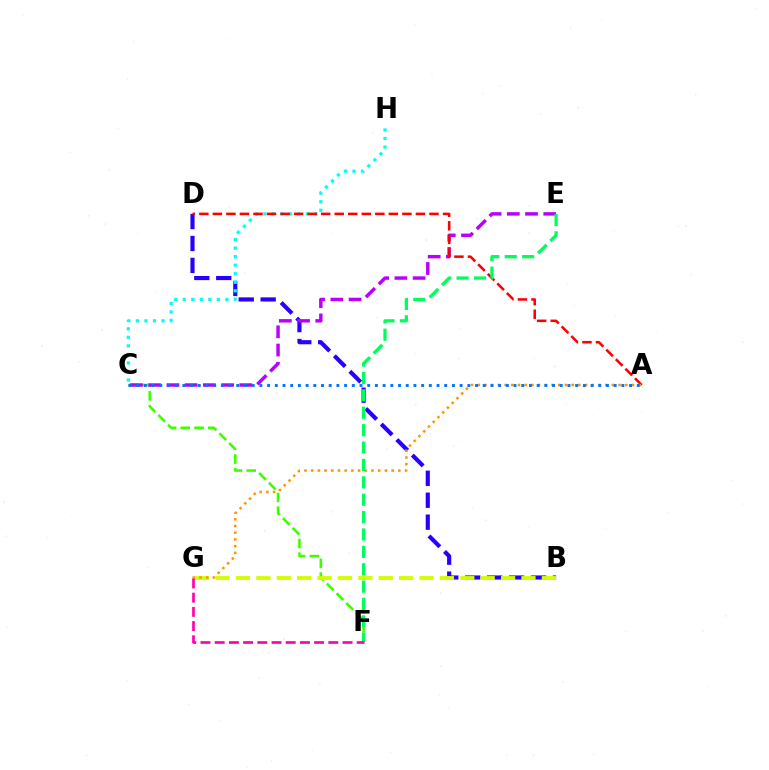{('C', 'F'): [{'color': '#3dff00', 'line_style': 'dashed', 'thickness': 1.87}], ('B', 'D'): [{'color': '#2500ff', 'line_style': 'dashed', 'thickness': 2.98}], ('C', 'H'): [{'color': '#00fff6', 'line_style': 'dotted', 'thickness': 2.32}], ('C', 'E'): [{'color': '#b900ff', 'line_style': 'dashed', 'thickness': 2.48}], ('B', 'G'): [{'color': '#d1ff00', 'line_style': 'dashed', 'thickness': 2.77}], ('A', 'D'): [{'color': '#ff0000', 'line_style': 'dashed', 'thickness': 1.84}], ('A', 'G'): [{'color': '#ff9400', 'line_style': 'dotted', 'thickness': 1.82}], ('E', 'F'): [{'color': '#00ff5c', 'line_style': 'dashed', 'thickness': 2.36}], ('A', 'C'): [{'color': '#0074ff', 'line_style': 'dotted', 'thickness': 2.09}], ('F', 'G'): [{'color': '#ff00ac', 'line_style': 'dashed', 'thickness': 1.93}]}